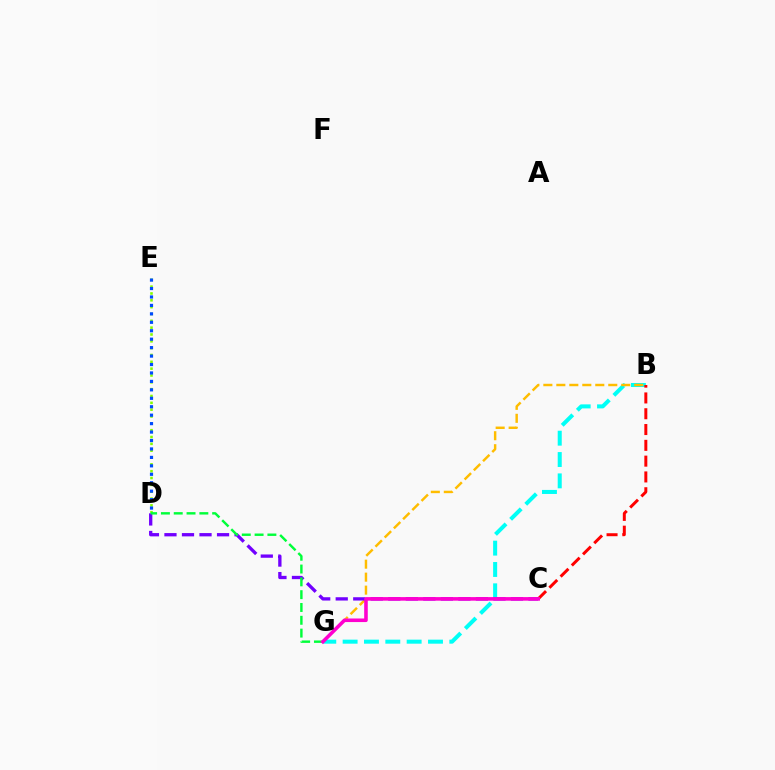{('B', 'G'): [{'color': '#00fff6', 'line_style': 'dashed', 'thickness': 2.9}, {'color': '#ffbd00', 'line_style': 'dashed', 'thickness': 1.76}], ('D', 'E'): [{'color': '#84ff00', 'line_style': 'dotted', 'thickness': 1.86}, {'color': '#004bff', 'line_style': 'dotted', 'thickness': 2.29}], ('C', 'D'): [{'color': '#7200ff', 'line_style': 'dashed', 'thickness': 2.38}], ('D', 'G'): [{'color': '#00ff39', 'line_style': 'dashed', 'thickness': 1.74}], ('B', 'C'): [{'color': '#ff0000', 'line_style': 'dashed', 'thickness': 2.15}], ('C', 'G'): [{'color': '#ff00cf', 'line_style': 'solid', 'thickness': 2.58}]}